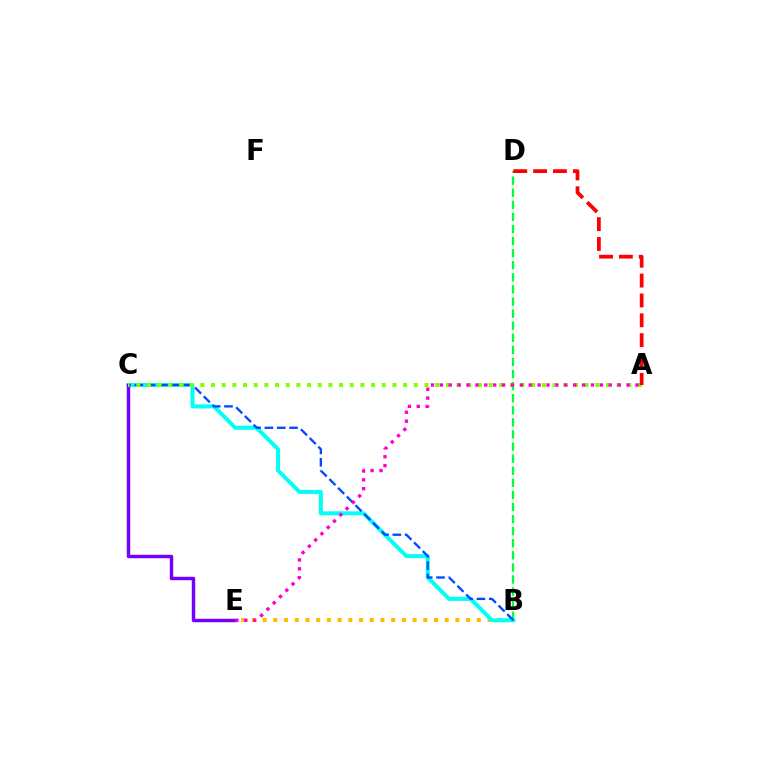{('B', 'D'): [{'color': '#00ff39', 'line_style': 'dashed', 'thickness': 1.64}], ('B', 'E'): [{'color': '#ffbd00', 'line_style': 'dotted', 'thickness': 2.91}], ('B', 'C'): [{'color': '#00fff6', 'line_style': 'solid', 'thickness': 2.88}, {'color': '#004bff', 'line_style': 'dashed', 'thickness': 1.67}], ('C', 'E'): [{'color': '#7200ff', 'line_style': 'solid', 'thickness': 2.48}], ('A', 'C'): [{'color': '#84ff00', 'line_style': 'dotted', 'thickness': 2.9}], ('A', 'E'): [{'color': '#ff00cf', 'line_style': 'dotted', 'thickness': 2.42}], ('A', 'D'): [{'color': '#ff0000', 'line_style': 'dashed', 'thickness': 2.7}]}